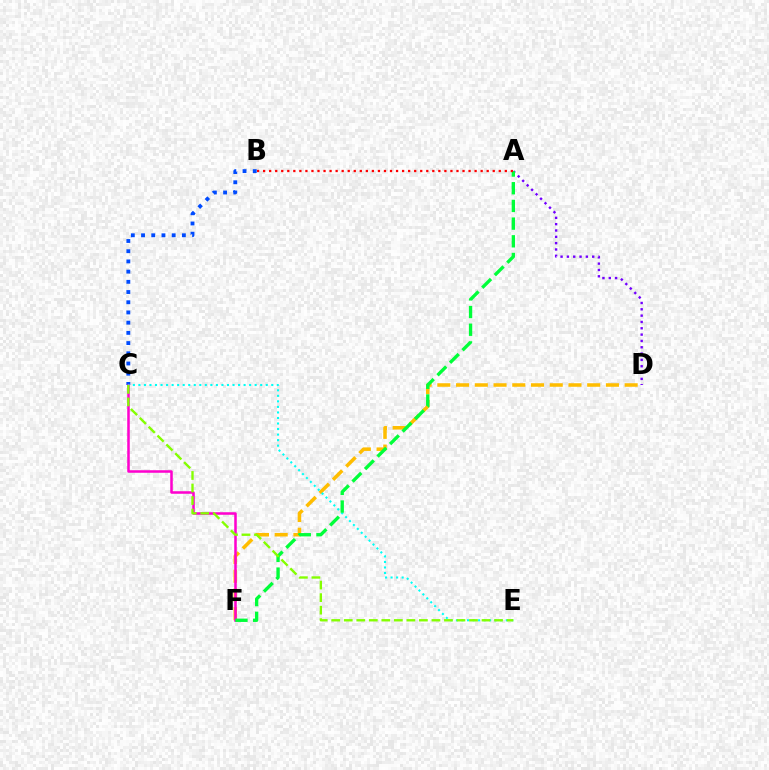{('D', 'F'): [{'color': '#ffbd00', 'line_style': 'dashed', 'thickness': 2.54}], ('B', 'C'): [{'color': '#004bff', 'line_style': 'dotted', 'thickness': 2.77}], ('C', 'F'): [{'color': '#ff00cf', 'line_style': 'solid', 'thickness': 1.82}], ('A', 'D'): [{'color': '#7200ff', 'line_style': 'dotted', 'thickness': 1.72}], ('C', 'E'): [{'color': '#00fff6', 'line_style': 'dotted', 'thickness': 1.5}, {'color': '#84ff00', 'line_style': 'dashed', 'thickness': 1.7}], ('A', 'F'): [{'color': '#00ff39', 'line_style': 'dashed', 'thickness': 2.4}], ('A', 'B'): [{'color': '#ff0000', 'line_style': 'dotted', 'thickness': 1.64}]}